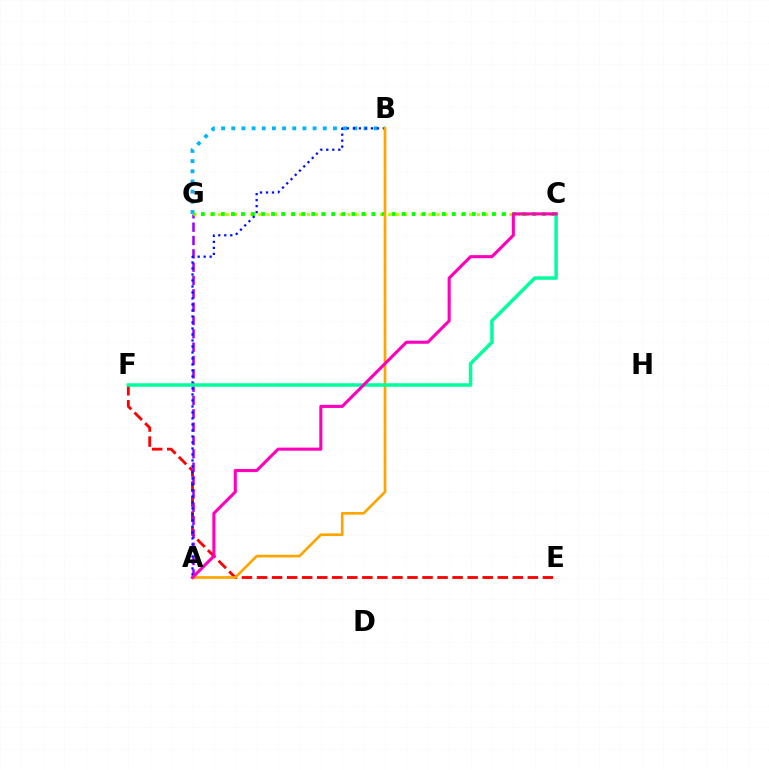{('E', 'F'): [{'color': '#ff0000', 'line_style': 'dashed', 'thickness': 2.04}], ('B', 'G'): [{'color': '#00b5ff', 'line_style': 'dotted', 'thickness': 2.76}], ('A', 'G'): [{'color': '#9b00ff', 'line_style': 'dashed', 'thickness': 1.81}], ('C', 'G'): [{'color': '#b3ff00', 'line_style': 'dotted', 'thickness': 2.2}, {'color': '#08ff00', 'line_style': 'dotted', 'thickness': 2.73}], ('A', 'B'): [{'color': '#0010ff', 'line_style': 'dotted', 'thickness': 1.63}, {'color': '#ffa500', 'line_style': 'solid', 'thickness': 1.94}], ('C', 'F'): [{'color': '#00ff9d', 'line_style': 'solid', 'thickness': 2.52}], ('A', 'C'): [{'color': '#ff00bd', 'line_style': 'solid', 'thickness': 2.22}]}